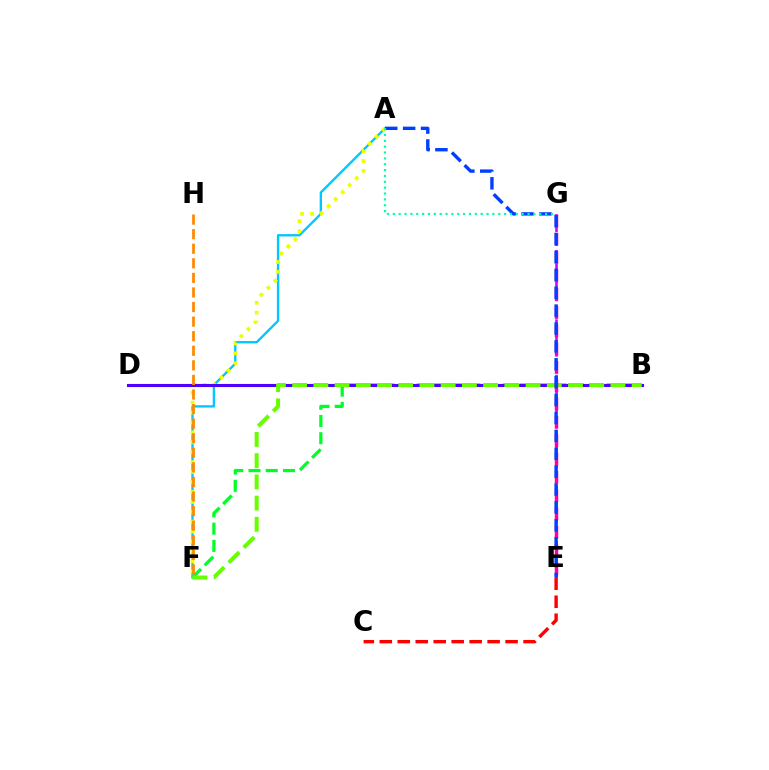{('A', 'F'): [{'color': '#00c7ff', 'line_style': 'solid', 'thickness': 1.69}, {'color': '#eeff00', 'line_style': 'dotted', 'thickness': 2.7}], ('B', 'F'): [{'color': '#00ff27', 'line_style': 'dashed', 'thickness': 2.34}, {'color': '#66ff00', 'line_style': 'dashed', 'thickness': 2.88}], ('B', 'D'): [{'color': '#4f00ff', 'line_style': 'solid', 'thickness': 2.23}], ('E', 'G'): [{'color': '#d600ff', 'line_style': 'dashed', 'thickness': 1.88}, {'color': '#ff00a0', 'line_style': 'dashed', 'thickness': 2.49}], ('A', 'E'): [{'color': '#003fff', 'line_style': 'dashed', 'thickness': 2.43}], ('A', 'G'): [{'color': '#00ffaf', 'line_style': 'dotted', 'thickness': 1.59}], ('F', 'H'): [{'color': '#ff8800', 'line_style': 'dashed', 'thickness': 1.98}], ('C', 'E'): [{'color': '#ff0000', 'line_style': 'dashed', 'thickness': 2.44}]}